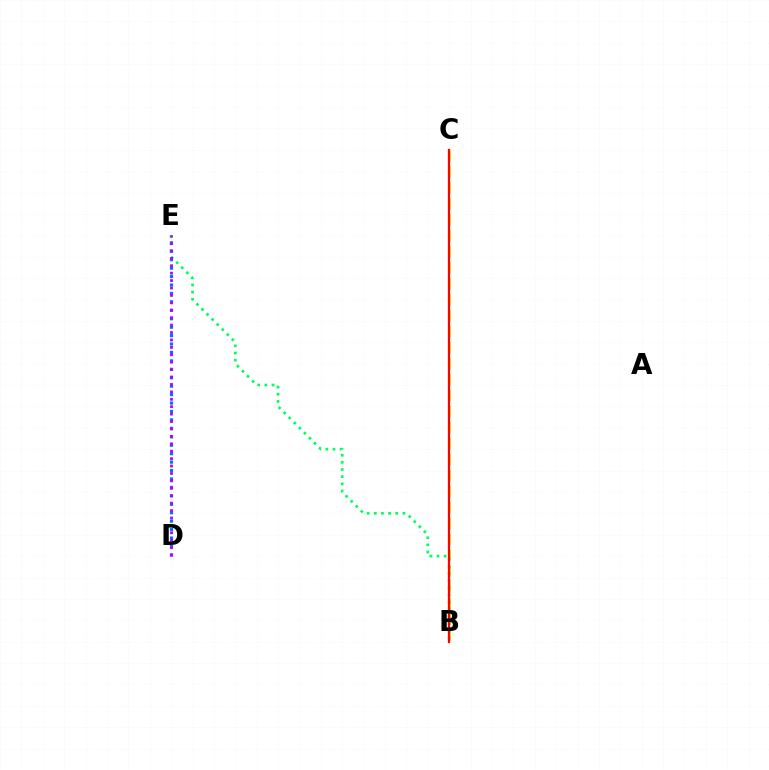{('B', 'C'): [{'color': '#d1ff00', 'line_style': 'dashed', 'thickness': 2.17}, {'color': '#ff0000', 'line_style': 'solid', 'thickness': 1.65}], ('B', 'E'): [{'color': '#00ff5c', 'line_style': 'dotted', 'thickness': 1.94}], ('D', 'E'): [{'color': '#0074ff', 'line_style': 'dotted', 'thickness': 2.29}, {'color': '#b900ff', 'line_style': 'dotted', 'thickness': 2.02}]}